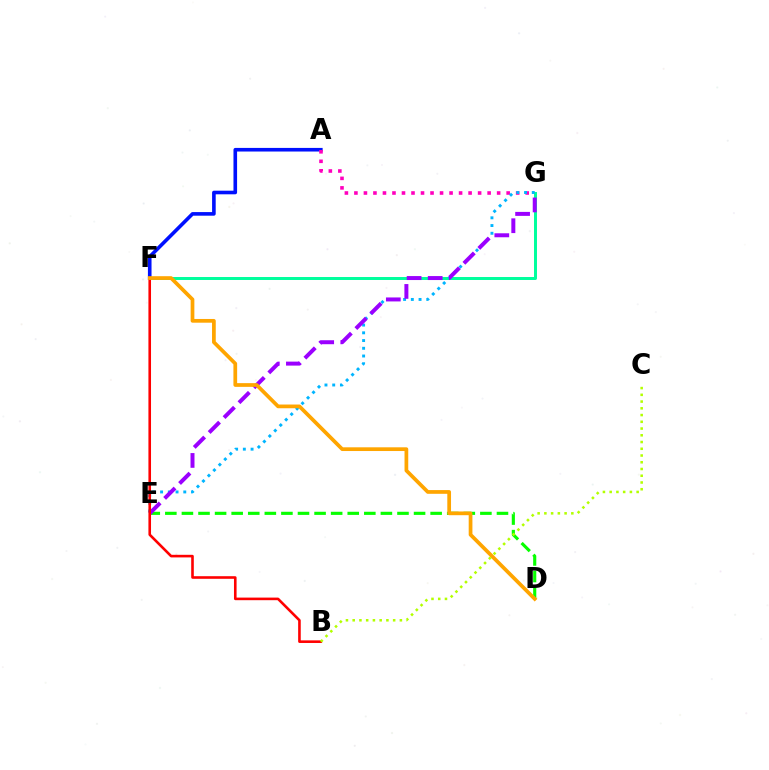{('A', 'F'): [{'color': '#0010ff', 'line_style': 'solid', 'thickness': 2.6}], ('F', 'G'): [{'color': '#00ff9d', 'line_style': 'solid', 'thickness': 2.14}], ('A', 'G'): [{'color': '#ff00bd', 'line_style': 'dotted', 'thickness': 2.59}], ('D', 'E'): [{'color': '#08ff00', 'line_style': 'dashed', 'thickness': 2.25}], ('E', 'G'): [{'color': '#00b5ff', 'line_style': 'dotted', 'thickness': 2.1}, {'color': '#9b00ff', 'line_style': 'dashed', 'thickness': 2.86}], ('B', 'F'): [{'color': '#ff0000', 'line_style': 'solid', 'thickness': 1.87}], ('D', 'F'): [{'color': '#ffa500', 'line_style': 'solid', 'thickness': 2.68}], ('B', 'C'): [{'color': '#b3ff00', 'line_style': 'dotted', 'thickness': 1.83}]}